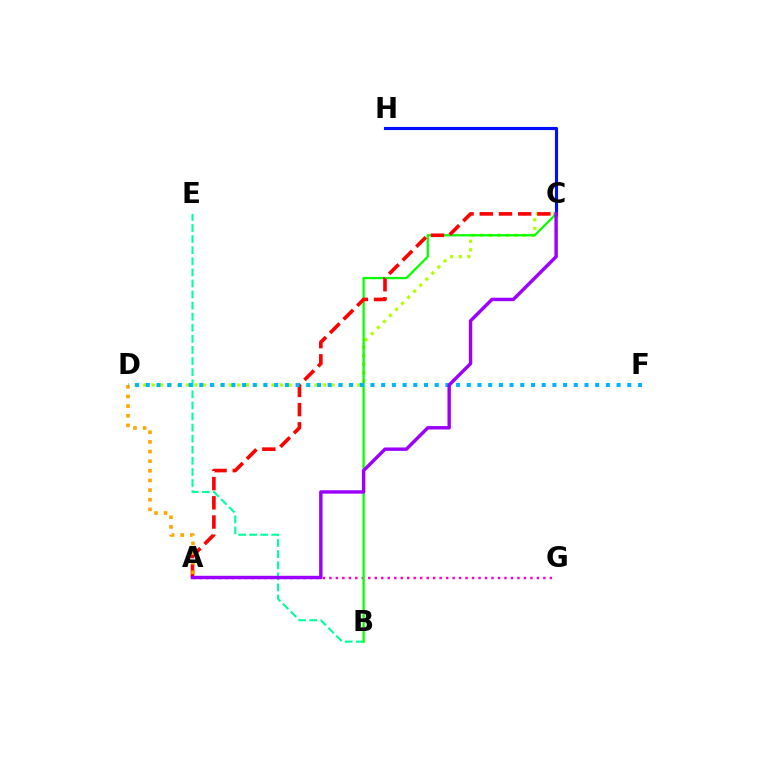{('B', 'E'): [{'color': '#00ff9d', 'line_style': 'dashed', 'thickness': 1.51}], ('C', 'D'): [{'color': '#b3ff00', 'line_style': 'dotted', 'thickness': 2.33}], ('A', 'G'): [{'color': '#ff00bd', 'line_style': 'dotted', 'thickness': 1.76}], ('B', 'C'): [{'color': '#08ff00', 'line_style': 'solid', 'thickness': 1.63}], ('C', 'H'): [{'color': '#0010ff', 'line_style': 'solid', 'thickness': 2.26}], ('A', 'C'): [{'color': '#ff0000', 'line_style': 'dashed', 'thickness': 2.61}, {'color': '#9b00ff', 'line_style': 'solid', 'thickness': 2.46}], ('A', 'D'): [{'color': '#ffa500', 'line_style': 'dotted', 'thickness': 2.62}], ('D', 'F'): [{'color': '#00b5ff', 'line_style': 'dotted', 'thickness': 2.91}]}